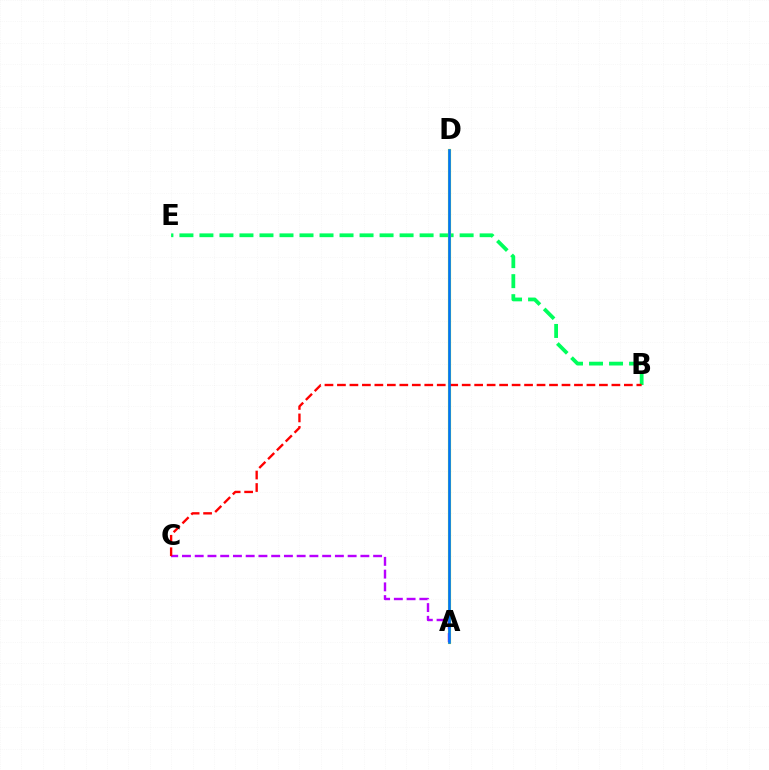{('B', 'E'): [{'color': '#00ff5c', 'line_style': 'dashed', 'thickness': 2.72}], ('A', 'D'): [{'color': '#d1ff00', 'line_style': 'solid', 'thickness': 2.29}, {'color': '#0074ff', 'line_style': 'solid', 'thickness': 1.92}], ('A', 'C'): [{'color': '#b900ff', 'line_style': 'dashed', 'thickness': 1.73}], ('B', 'C'): [{'color': '#ff0000', 'line_style': 'dashed', 'thickness': 1.69}]}